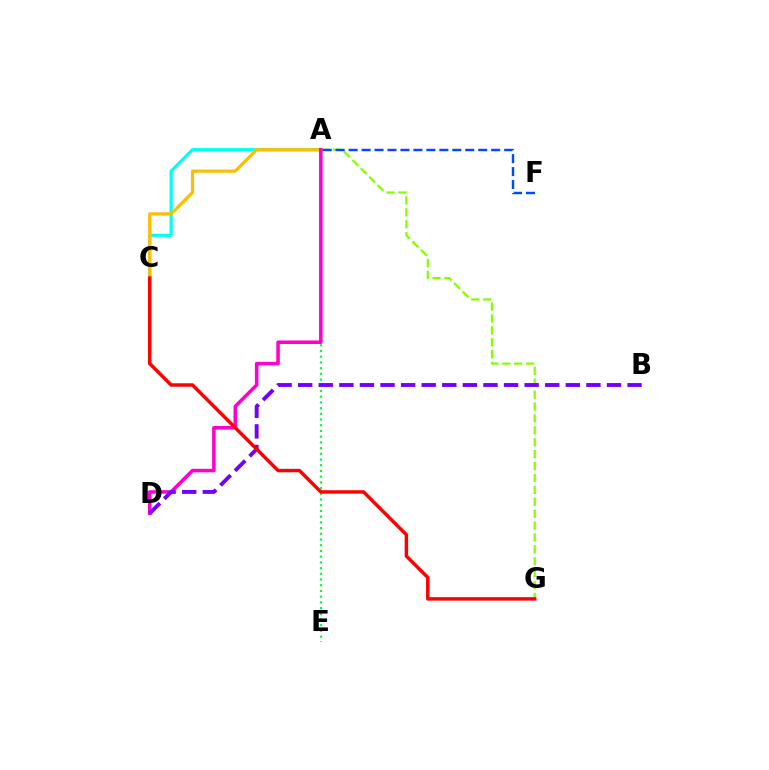{('A', 'C'): [{'color': '#00fff6', 'line_style': 'solid', 'thickness': 2.31}, {'color': '#ffbd00', 'line_style': 'solid', 'thickness': 2.28}], ('A', 'G'): [{'color': '#84ff00', 'line_style': 'dashed', 'thickness': 1.62}], ('A', 'F'): [{'color': '#004bff', 'line_style': 'dashed', 'thickness': 1.76}], ('A', 'E'): [{'color': '#00ff39', 'line_style': 'dotted', 'thickness': 1.55}], ('A', 'D'): [{'color': '#ff00cf', 'line_style': 'solid', 'thickness': 2.55}], ('B', 'D'): [{'color': '#7200ff', 'line_style': 'dashed', 'thickness': 2.8}], ('C', 'G'): [{'color': '#ff0000', 'line_style': 'solid', 'thickness': 2.49}]}